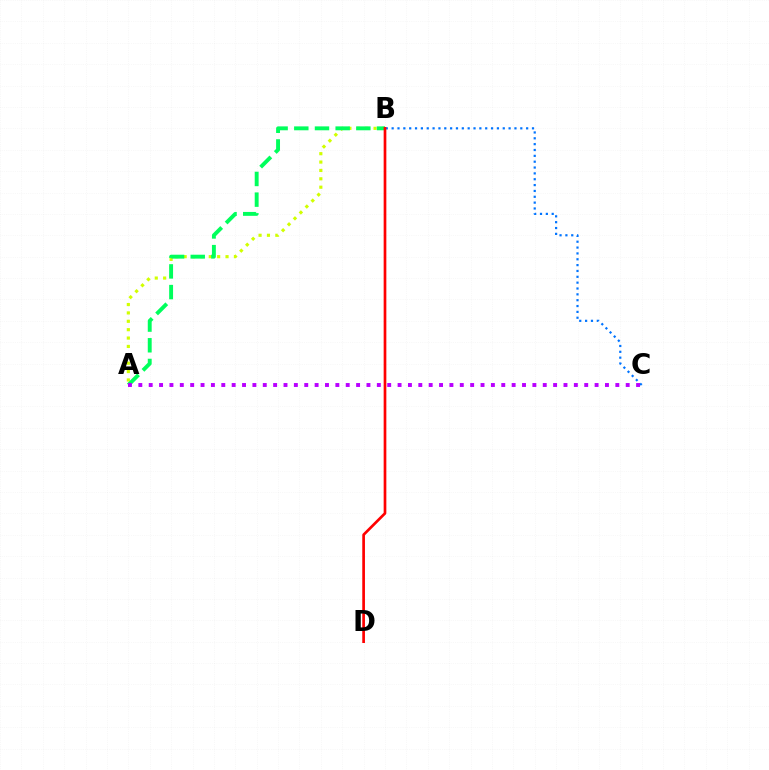{('B', 'C'): [{'color': '#0074ff', 'line_style': 'dotted', 'thickness': 1.59}], ('A', 'B'): [{'color': '#d1ff00', 'line_style': 'dotted', 'thickness': 2.28}, {'color': '#00ff5c', 'line_style': 'dashed', 'thickness': 2.81}], ('B', 'D'): [{'color': '#ff0000', 'line_style': 'solid', 'thickness': 1.94}], ('A', 'C'): [{'color': '#b900ff', 'line_style': 'dotted', 'thickness': 2.82}]}